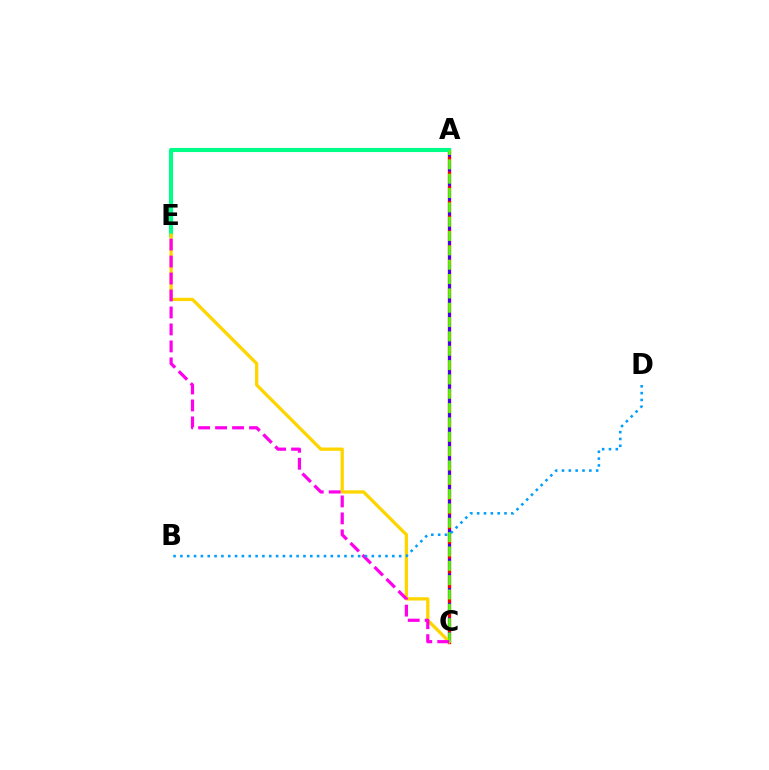{('A', 'C'): [{'color': '#ff0000', 'line_style': 'solid', 'thickness': 2.4}, {'color': '#3700ff', 'line_style': 'dashed', 'thickness': 2.0}, {'color': '#4fff00', 'line_style': 'dashed', 'thickness': 1.95}], ('A', 'E'): [{'color': '#00ff86', 'line_style': 'solid', 'thickness': 2.95}], ('C', 'E'): [{'color': '#ffd500', 'line_style': 'solid', 'thickness': 2.38}, {'color': '#ff00ed', 'line_style': 'dashed', 'thickness': 2.31}], ('B', 'D'): [{'color': '#009eff', 'line_style': 'dotted', 'thickness': 1.86}]}